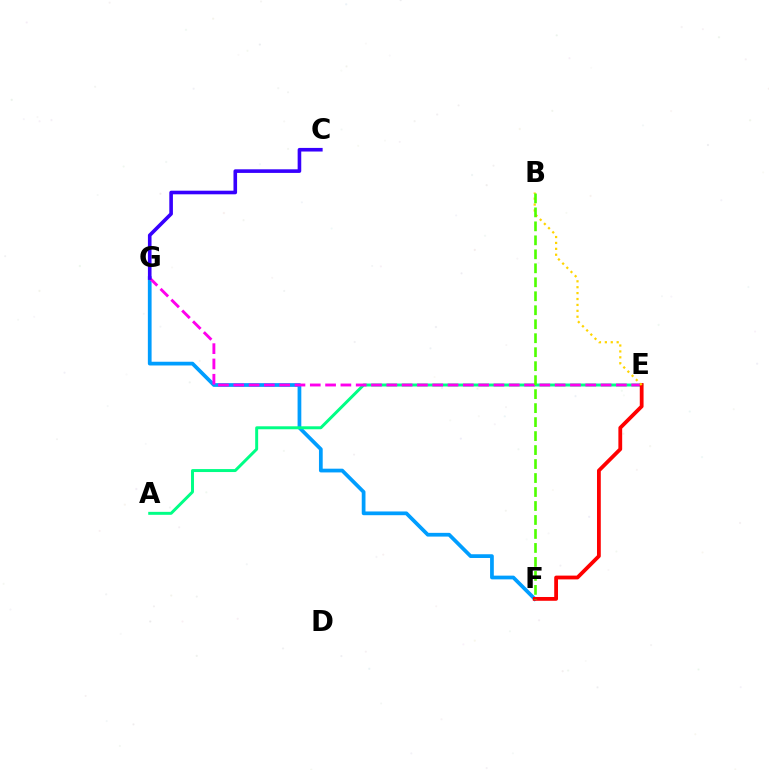{('F', 'G'): [{'color': '#009eff', 'line_style': 'solid', 'thickness': 2.69}], ('A', 'E'): [{'color': '#00ff86', 'line_style': 'solid', 'thickness': 2.14}], ('E', 'G'): [{'color': '#ff00ed', 'line_style': 'dashed', 'thickness': 2.08}], ('E', 'F'): [{'color': '#ff0000', 'line_style': 'solid', 'thickness': 2.73}], ('B', 'E'): [{'color': '#ffd500', 'line_style': 'dotted', 'thickness': 1.6}], ('C', 'G'): [{'color': '#3700ff', 'line_style': 'solid', 'thickness': 2.6}], ('B', 'F'): [{'color': '#4fff00', 'line_style': 'dashed', 'thickness': 1.9}]}